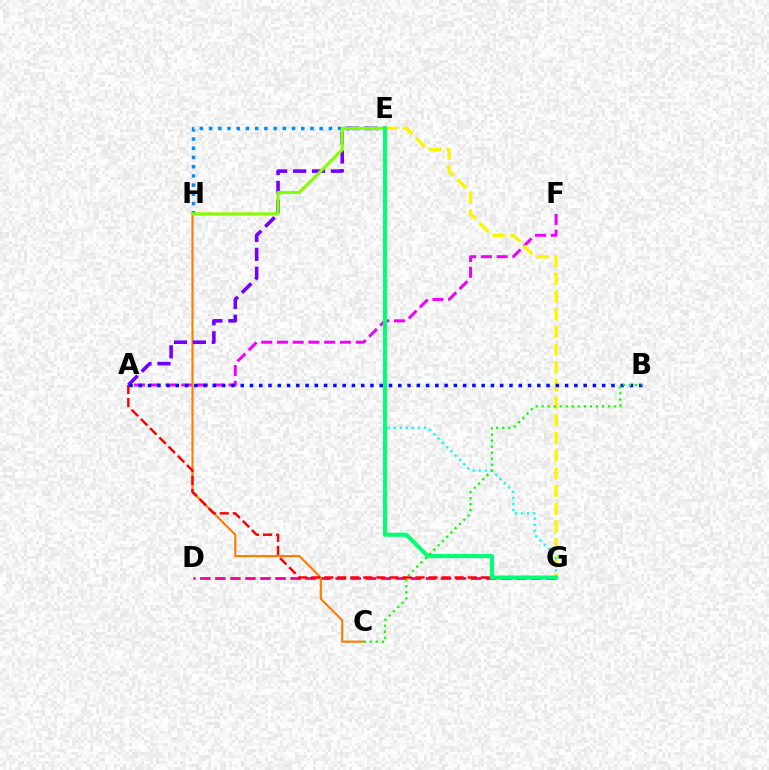{('A', 'F'): [{'color': '#ee00ff', 'line_style': 'dashed', 'thickness': 2.14}], ('E', 'G'): [{'color': '#fcf500', 'line_style': 'dashed', 'thickness': 2.4}, {'color': '#00fff6', 'line_style': 'dotted', 'thickness': 1.64}, {'color': '#00ff74', 'line_style': 'solid', 'thickness': 2.93}], ('D', 'G'): [{'color': '#ff0094', 'line_style': 'dashed', 'thickness': 2.04}], ('C', 'H'): [{'color': '#ff7c00', 'line_style': 'solid', 'thickness': 1.55}], ('A', 'E'): [{'color': '#7200ff', 'line_style': 'dashed', 'thickness': 2.57}], ('A', 'G'): [{'color': '#ff0000', 'line_style': 'dashed', 'thickness': 1.77}], ('A', 'B'): [{'color': '#0010ff', 'line_style': 'dotted', 'thickness': 2.52}], ('E', 'H'): [{'color': '#008cff', 'line_style': 'dotted', 'thickness': 2.5}, {'color': '#84ff00', 'line_style': 'solid', 'thickness': 2.25}], ('B', 'C'): [{'color': '#08ff00', 'line_style': 'dotted', 'thickness': 1.64}]}